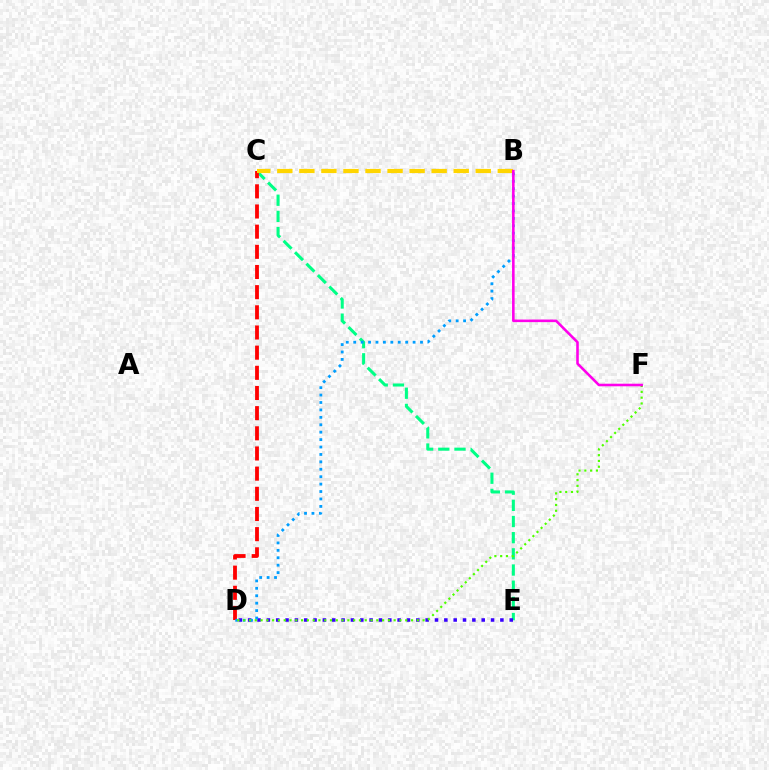{('C', 'E'): [{'color': '#00ff86', 'line_style': 'dashed', 'thickness': 2.2}], ('C', 'D'): [{'color': '#ff0000', 'line_style': 'dashed', 'thickness': 2.74}], ('D', 'E'): [{'color': '#3700ff', 'line_style': 'dotted', 'thickness': 2.54}], ('B', 'C'): [{'color': '#ffd500', 'line_style': 'dashed', 'thickness': 3.0}], ('B', 'D'): [{'color': '#009eff', 'line_style': 'dotted', 'thickness': 2.02}], ('D', 'F'): [{'color': '#4fff00', 'line_style': 'dotted', 'thickness': 1.57}], ('B', 'F'): [{'color': '#ff00ed', 'line_style': 'solid', 'thickness': 1.86}]}